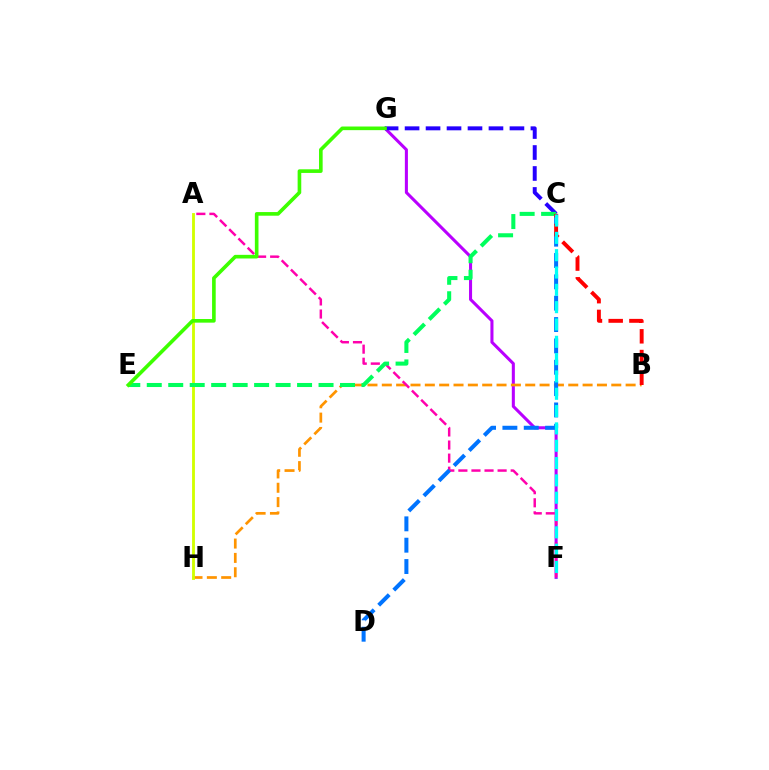{('F', 'G'): [{'color': '#b900ff', 'line_style': 'solid', 'thickness': 2.2}], ('B', 'H'): [{'color': '#ff9400', 'line_style': 'dashed', 'thickness': 1.95}], ('A', 'F'): [{'color': '#ff00ac', 'line_style': 'dashed', 'thickness': 1.78}], ('A', 'H'): [{'color': '#d1ff00', 'line_style': 'solid', 'thickness': 2.05}], ('C', 'D'): [{'color': '#0074ff', 'line_style': 'dashed', 'thickness': 2.9}], ('C', 'G'): [{'color': '#2500ff', 'line_style': 'dashed', 'thickness': 2.85}], ('C', 'E'): [{'color': '#00ff5c', 'line_style': 'dashed', 'thickness': 2.92}], ('B', 'C'): [{'color': '#ff0000', 'line_style': 'dashed', 'thickness': 2.82}], ('C', 'F'): [{'color': '#00fff6', 'line_style': 'dashed', 'thickness': 2.35}], ('E', 'G'): [{'color': '#3dff00', 'line_style': 'solid', 'thickness': 2.62}]}